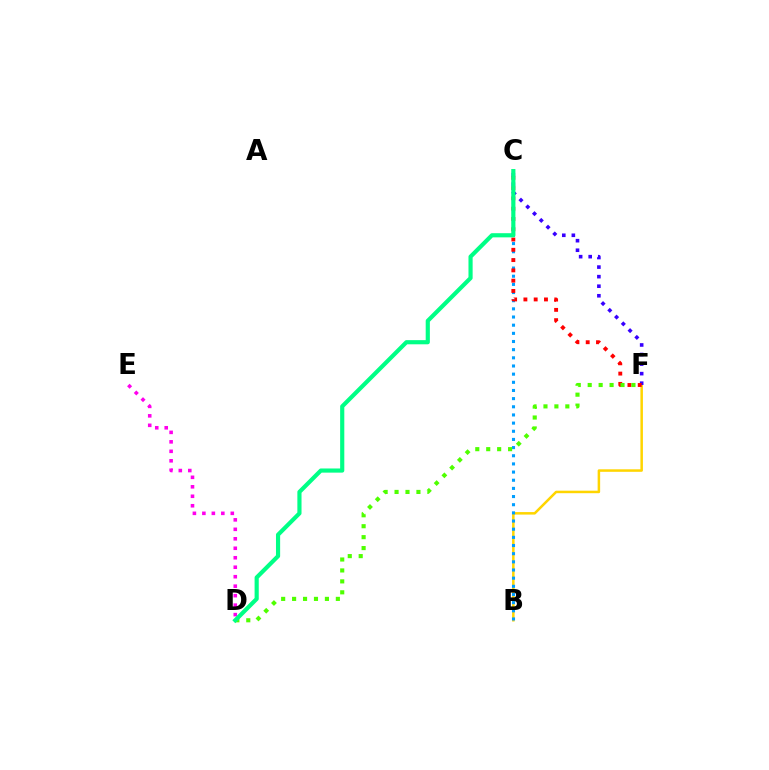{('B', 'F'): [{'color': '#ffd500', 'line_style': 'solid', 'thickness': 1.81}], ('D', 'E'): [{'color': '#ff00ed', 'line_style': 'dotted', 'thickness': 2.58}], ('C', 'F'): [{'color': '#3700ff', 'line_style': 'dotted', 'thickness': 2.6}, {'color': '#ff0000', 'line_style': 'dotted', 'thickness': 2.79}], ('B', 'C'): [{'color': '#009eff', 'line_style': 'dotted', 'thickness': 2.22}], ('D', 'F'): [{'color': '#4fff00', 'line_style': 'dotted', 'thickness': 2.97}], ('C', 'D'): [{'color': '#00ff86', 'line_style': 'solid', 'thickness': 2.99}]}